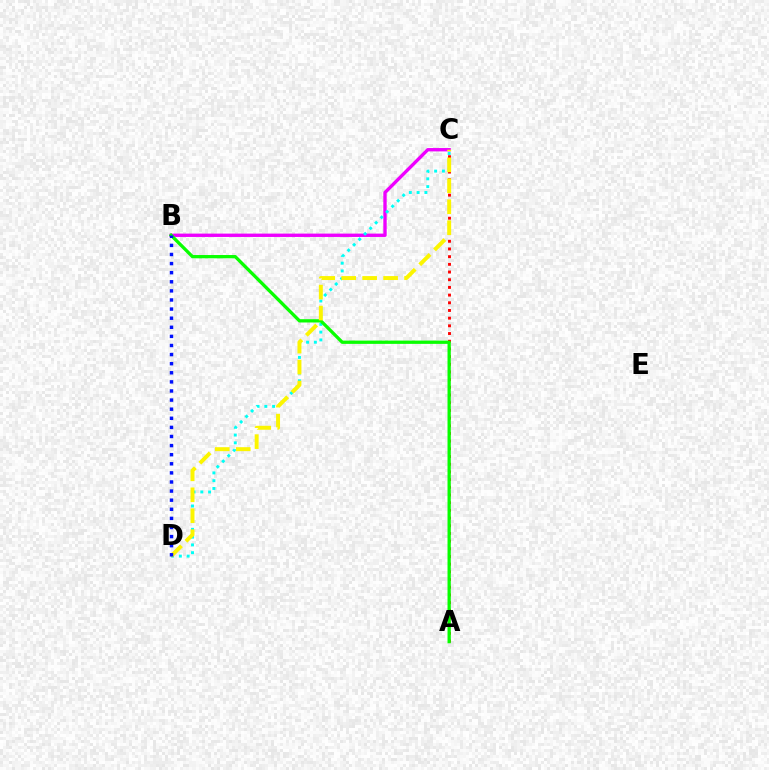{('A', 'C'): [{'color': '#ff0000', 'line_style': 'dotted', 'thickness': 2.09}], ('B', 'C'): [{'color': '#ee00ff', 'line_style': 'solid', 'thickness': 2.42}], ('C', 'D'): [{'color': '#00fff6', 'line_style': 'dotted', 'thickness': 2.11}, {'color': '#fcf500', 'line_style': 'dashed', 'thickness': 2.85}], ('A', 'B'): [{'color': '#08ff00', 'line_style': 'solid', 'thickness': 2.37}], ('B', 'D'): [{'color': '#0010ff', 'line_style': 'dotted', 'thickness': 2.47}]}